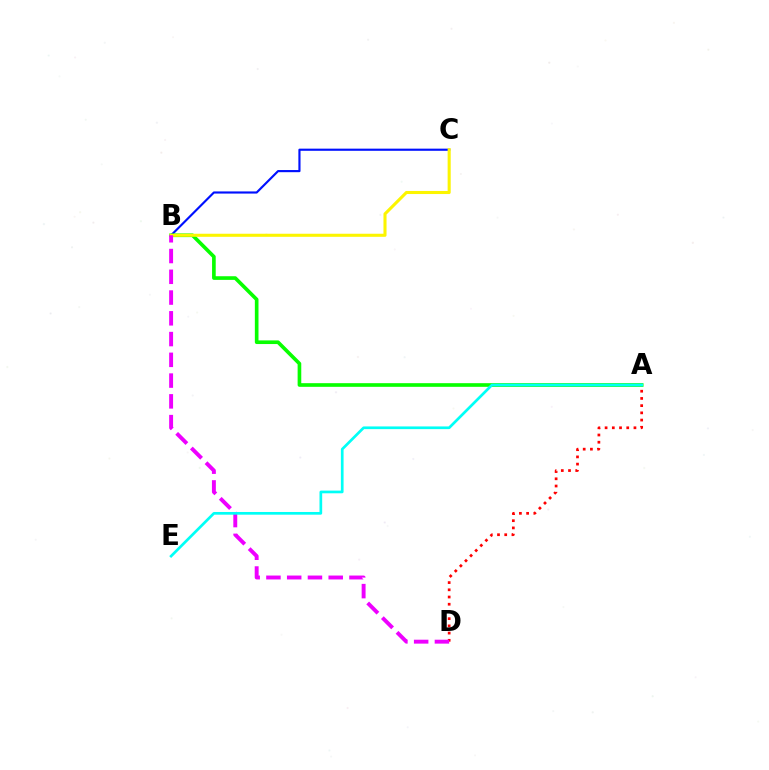{('A', 'D'): [{'color': '#ff0000', 'line_style': 'dotted', 'thickness': 1.96}], ('B', 'C'): [{'color': '#0010ff', 'line_style': 'solid', 'thickness': 1.55}, {'color': '#fcf500', 'line_style': 'solid', 'thickness': 2.21}], ('A', 'B'): [{'color': '#08ff00', 'line_style': 'solid', 'thickness': 2.63}], ('B', 'D'): [{'color': '#ee00ff', 'line_style': 'dashed', 'thickness': 2.82}], ('A', 'E'): [{'color': '#00fff6', 'line_style': 'solid', 'thickness': 1.94}]}